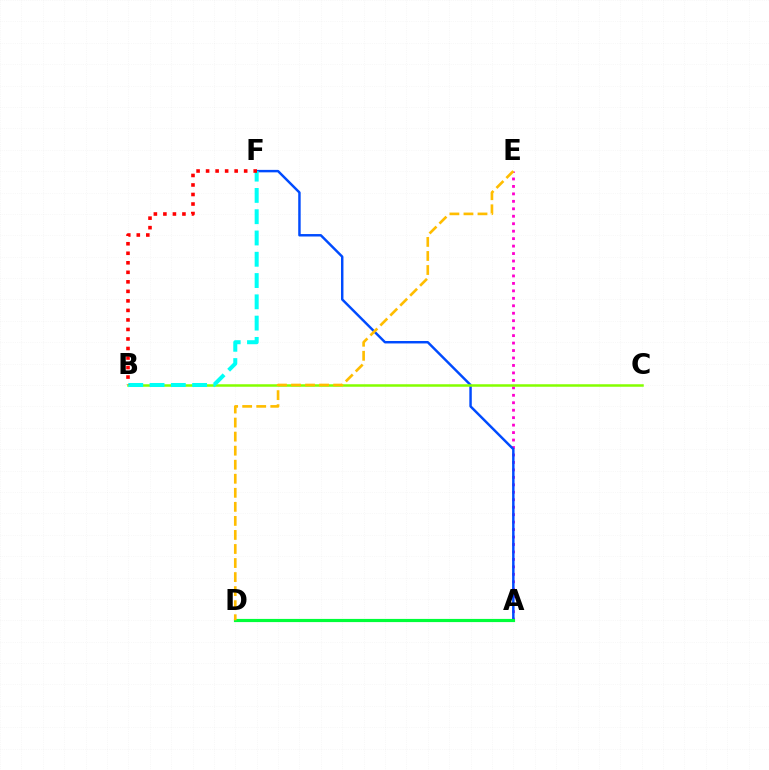{('A', 'E'): [{'color': '#ff00cf', 'line_style': 'dotted', 'thickness': 2.03}], ('A', 'F'): [{'color': '#004bff', 'line_style': 'solid', 'thickness': 1.77}], ('A', 'D'): [{'color': '#7200ff', 'line_style': 'dotted', 'thickness': 1.86}, {'color': '#00ff39', 'line_style': 'solid', 'thickness': 2.28}], ('B', 'C'): [{'color': '#84ff00', 'line_style': 'solid', 'thickness': 1.81}], ('B', 'F'): [{'color': '#00fff6', 'line_style': 'dashed', 'thickness': 2.89}, {'color': '#ff0000', 'line_style': 'dotted', 'thickness': 2.59}], ('D', 'E'): [{'color': '#ffbd00', 'line_style': 'dashed', 'thickness': 1.91}]}